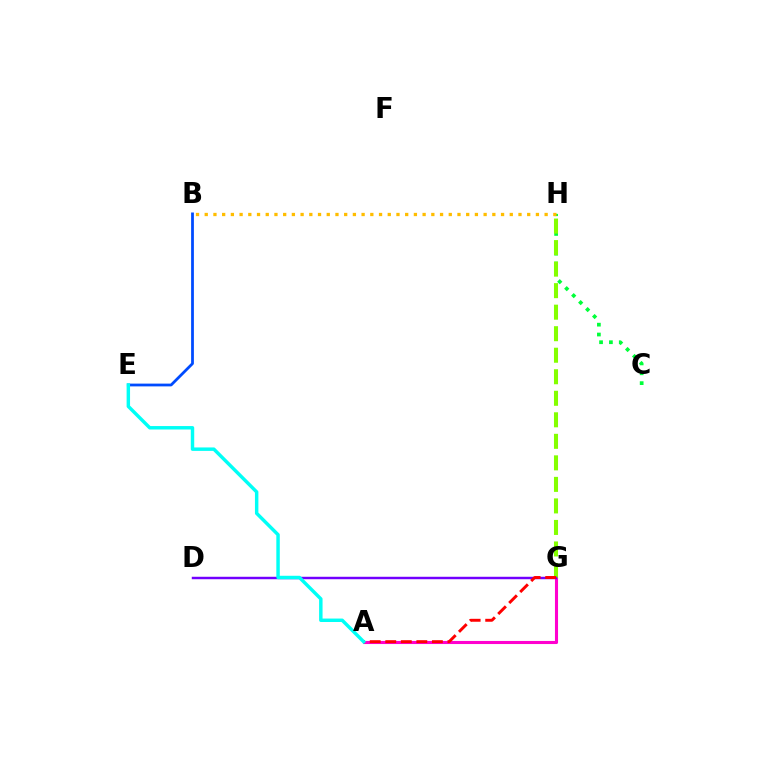{('C', 'H'): [{'color': '#00ff39', 'line_style': 'dotted', 'thickness': 2.68}], ('B', 'H'): [{'color': '#ffbd00', 'line_style': 'dotted', 'thickness': 2.37}], ('A', 'G'): [{'color': '#ff00cf', 'line_style': 'solid', 'thickness': 2.22}, {'color': '#ff0000', 'line_style': 'dashed', 'thickness': 2.11}], ('B', 'E'): [{'color': '#004bff', 'line_style': 'solid', 'thickness': 2.0}], ('G', 'H'): [{'color': '#84ff00', 'line_style': 'dashed', 'thickness': 2.92}], ('D', 'G'): [{'color': '#7200ff', 'line_style': 'solid', 'thickness': 1.77}], ('A', 'E'): [{'color': '#00fff6', 'line_style': 'solid', 'thickness': 2.48}]}